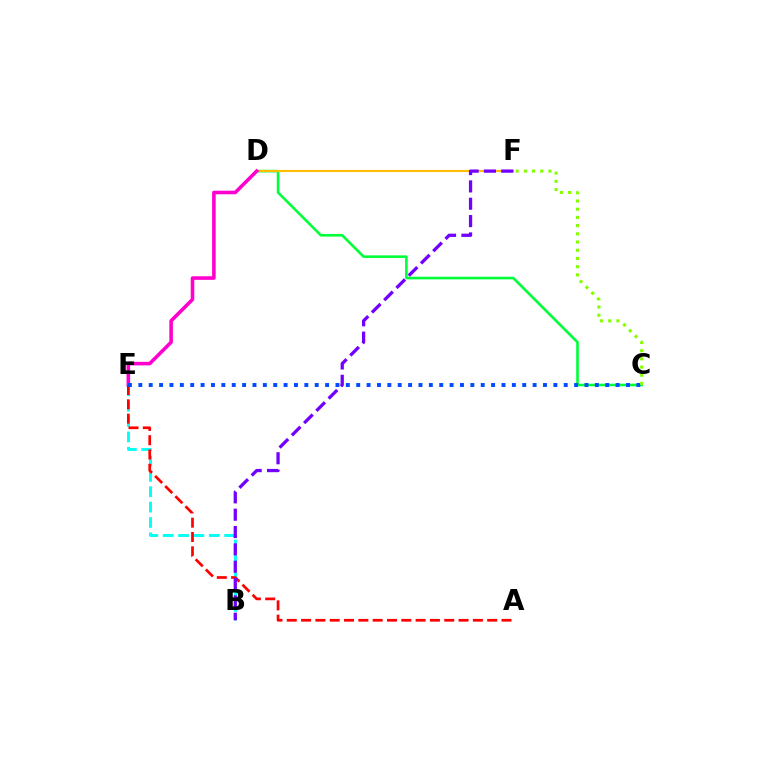{('C', 'D'): [{'color': '#00ff39', 'line_style': 'solid', 'thickness': 1.88}], ('D', 'F'): [{'color': '#ffbd00', 'line_style': 'solid', 'thickness': 1.51}], ('D', 'E'): [{'color': '#ff00cf', 'line_style': 'solid', 'thickness': 2.58}], ('B', 'E'): [{'color': '#00fff6', 'line_style': 'dashed', 'thickness': 2.09}], ('A', 'E'): [{'color': '#ff0000', 'line_style': 'dashed', 'thickness': 1.94}], ('C', 'E'): [{'color': '#004bff', 'line_style': 'dotted', 'thickness': 2.82}], ('C', 'F'): [{'color': '#84ff00', 'line_style': 'dotted', 'thickness': 2.23}], ('B', 'F'): [{'color': '#7200ff', 'line_style': 'dashed', 'thickness': 2.36}]}